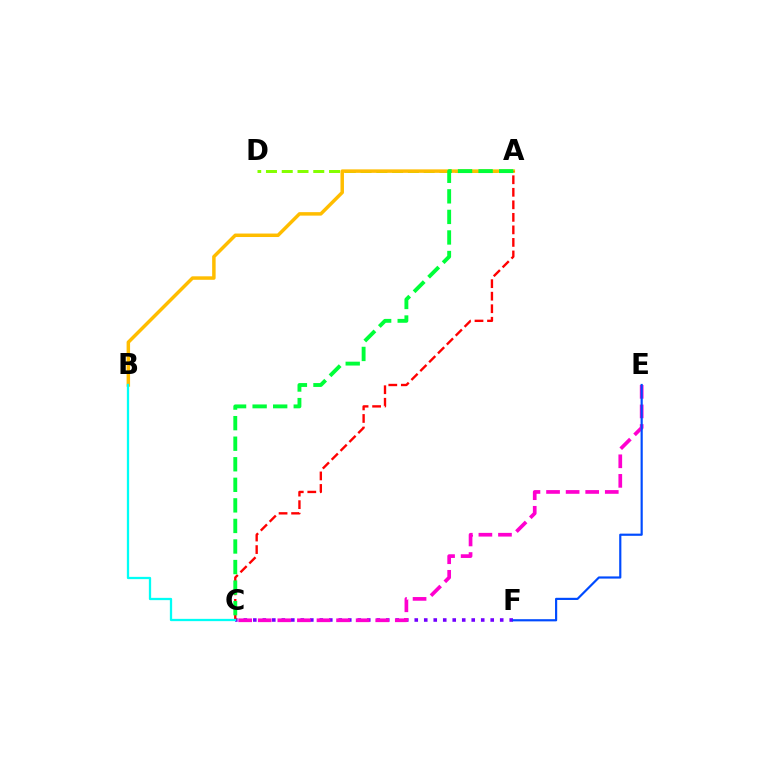{('A', 'D'): [{'color': '#84ff00', 'line_style': 'dashed', 'thickness': 2.14}], ('A', 'B'): [{'color': '#ffbd00', 'line_style': 'solid', 'thickness': 2.51}], ('C', 'F'): [{'color': '#7200ff', 'line_style': 'dotted', 'thickness': 2.58}], ('A', 'C'): [{'color': '#ff0000', 'line_style': 'dashed', 'thickness': 1.7}, {'color': '#00ff39', 'line_style': 'dashed', 'thickness': 2.79}], ('C', 'E'): [{'color': '#ff00cf', 'line_style': 'dashed', 'thickness': 2.66}], ('B', 'C'): [{'color': '#00fff6', 'line_style': 'solid', 'thickness': 1.64}], ('E', 'F'): [{'color': '#004bff', 'line_style': 'solid', 'thickness': 1.57}]}